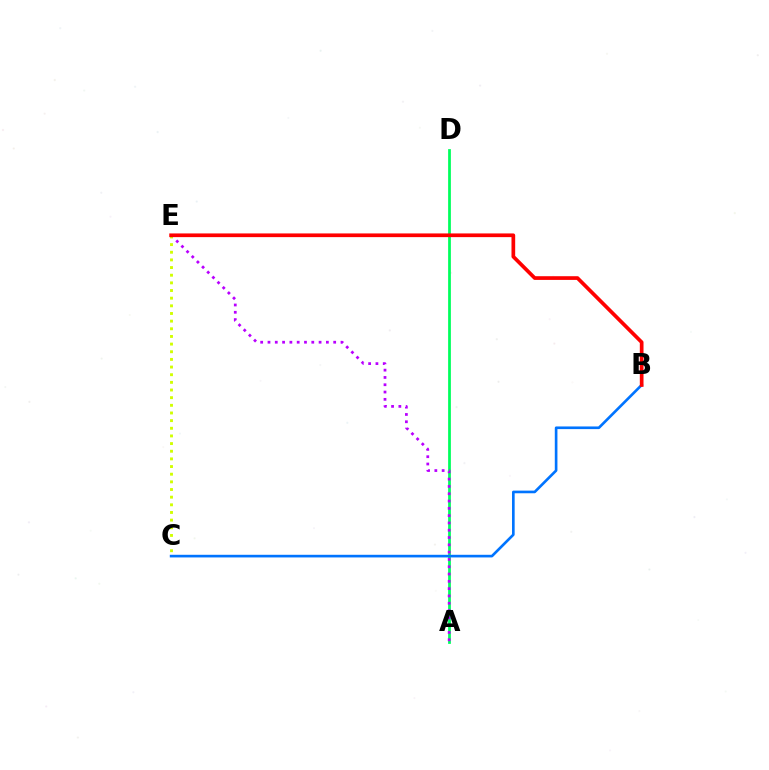{('A', 'D'): [{'color': '#00ff5c', 'line_style': 'solid', 'thickness': 1.99}], ('B', 'C'): [{'color': '#0074ff', 'line_style': 'solid', 'thickness': 1.91}], ('A', 'E'): [{'color': '#b900ff', 'line_style': 'dotted', 'thickness': 1.98}], ('C', 'E'): [{'color': '#d1ff00', 'line_style': 'dotted', 'thickness': 2.08}], ('B', 'E'): [{'color': '#ff0000', 'line_style': 'solid', 'thickness': 2.66}]}